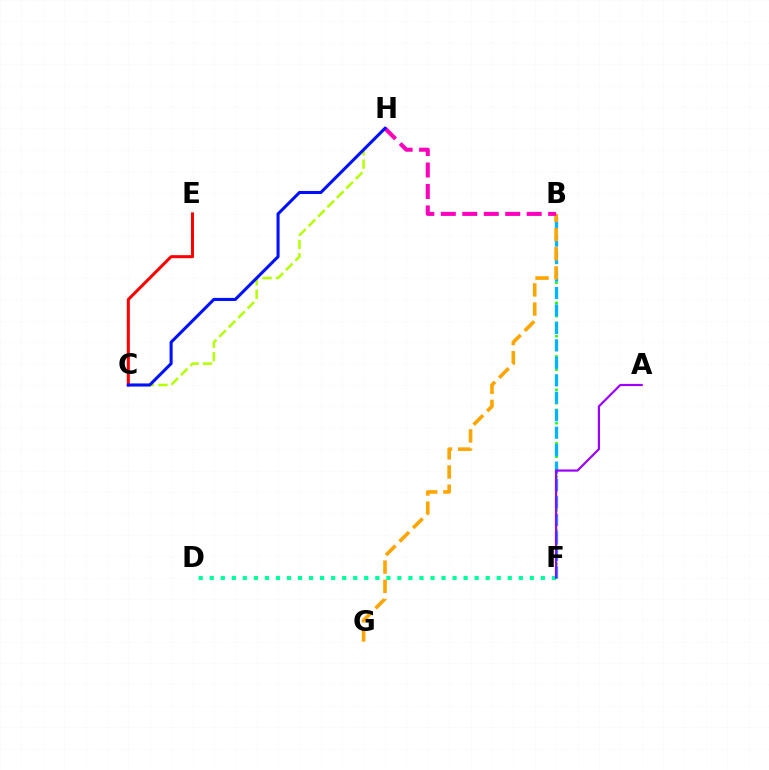{('D', 'F'): [{'color': '#00ff9d', 'line_style': 'dotted', 'thickness': 3.0}], ('B', 'F'): [{'color': '#08ff00', 'line_style': 'dotted', 'thickness': 1.82}, {'color': '#00b5ff', 'line_style': 'dashed', 'thickness': 2.37}], ('C', 'H'): [{'color': '#b3ff00', 'line_style': 'dashed', 'thickness': 1.81}, {'color': '#0010ff', 'line_style': 'solid', 'thickness': 2.2}], ('B', 'G'): [{'color': '#ffa500', 'line_style': 'dashed', 'thickness': 2.6}], ('C', 'E'): [{'color': '#ff0000', 'line_style': 'solid', 'thickness': 2.18}], ('A', 'F'): [{'color': '#9b00ff', 'line_style': 'solid', 'thickness': 1.58}], ('B', 'H'): [{'color': '#ff00bd', 'line_style': 'dashed', 'thickness': 2.92}]}